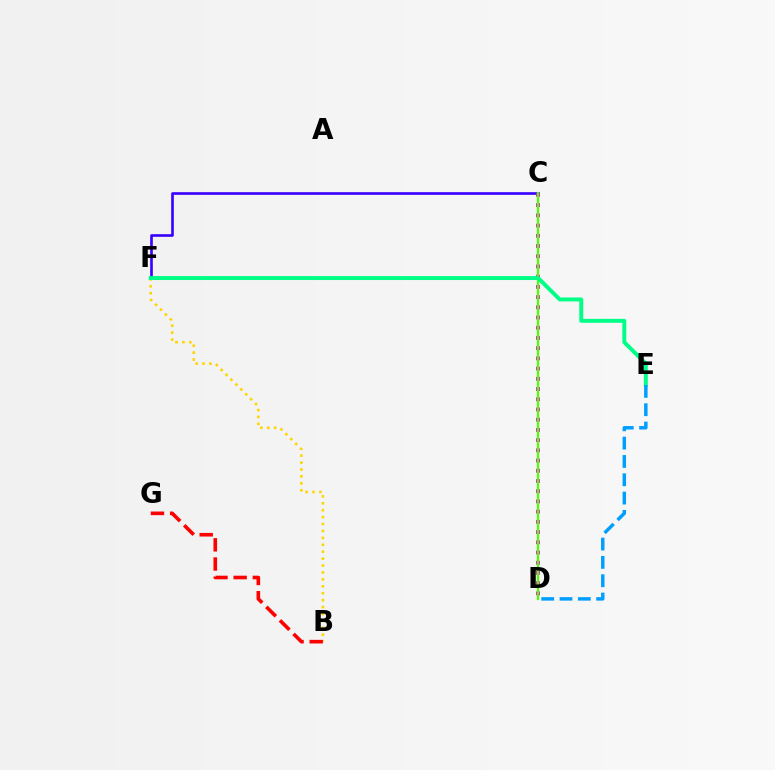{('C', 'F'): [{'color': '#3700ff', 'line_style': 'solid', 'thickness': 1.89}], ('C', 'D'): [{'color': '#ff00ed', 'line_style': 'dotted', 'thickness': 2.78}, {'color': '#4fff00', 'line_style': 'solid', 'thickness': 1.61}], ('B', 'F'): [{'color': '#ffd500', 'line_style': 'dotted', 'thickness': 1.88}], ('E', 'F'): [{'color': '#00ff86', 'line_style': 'solid', 'thickness': 2.84}], ('D', 'E'): [{'color': '#009eff', 'line_style': 'dashed', 'thickness': 2.49}], ('B', 'G'): [{'color': '#ff0000', 'line_style': 'dashed', 'thickness': 2.61}]}